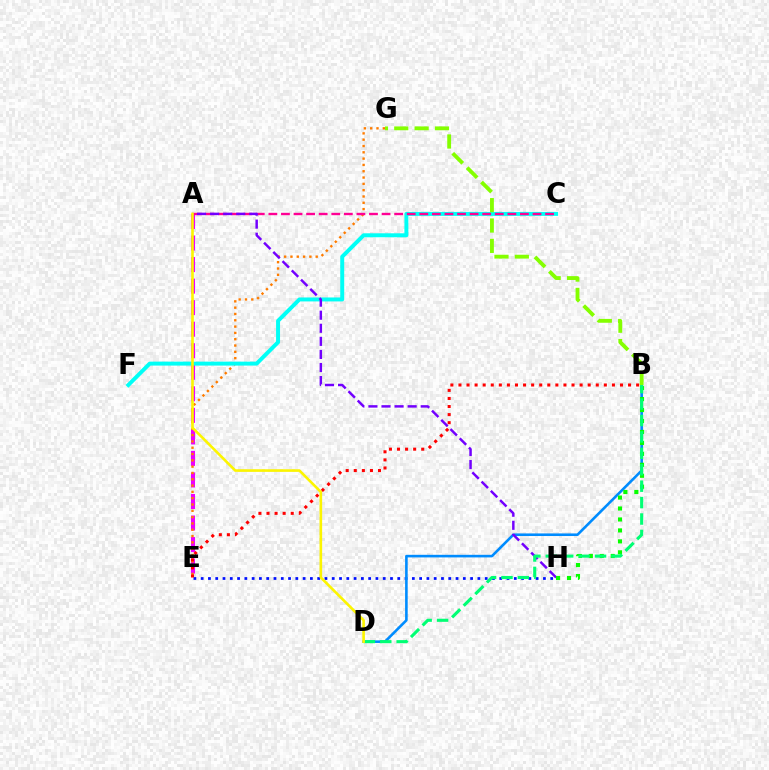{('E', 'H'): [{'color': '#0010ff', 'line_style': 'dotted', 'thickness': 1.98}], ('A', 'E'): [{'color': '#ee00ff', 'line_style': 'dashed', 'thickness': 2.93}], ('E', 'G'): [{'color': '#ff7c00', 'line_style': 'dotted', 'thickness': 1.71}], ('C', 'F'): [{'color': '#00fff6', 'line_style': 'solid', 'thickness': 2.85}], ('B', 'D'): [{'color': '#008cff', 'line_style': 'solid', 'thickness': 1.87}, {'color': '#00ff74', 'line_style': 'dashed', 'thickness': 2.23}], ('B', 'E'): [{'color': '#ff0000', 'line_style': 'dotted', 'thickness': 2.19}], ('A', 'C'): [{'color': '#ff0094', 'line_style': 'dashed', 'thickness': 1.71}], ('A', 'H'): [{'color': '#7200ff', 'line_style': 'dashed', 'thickness': 1.78}], ('B', 'H'): [{'color': '#08ff00', 'line_style': 'dotted', 'thickness': 2.98}], ('A', 'D'): [{'color': '#fcf500', 'line_style': 'solid', 'thickness': 1.88}], ('B', 'G'): [{'color': '#84ff00', 'line_style': 'dashed', 'thickness': 2.76}]}